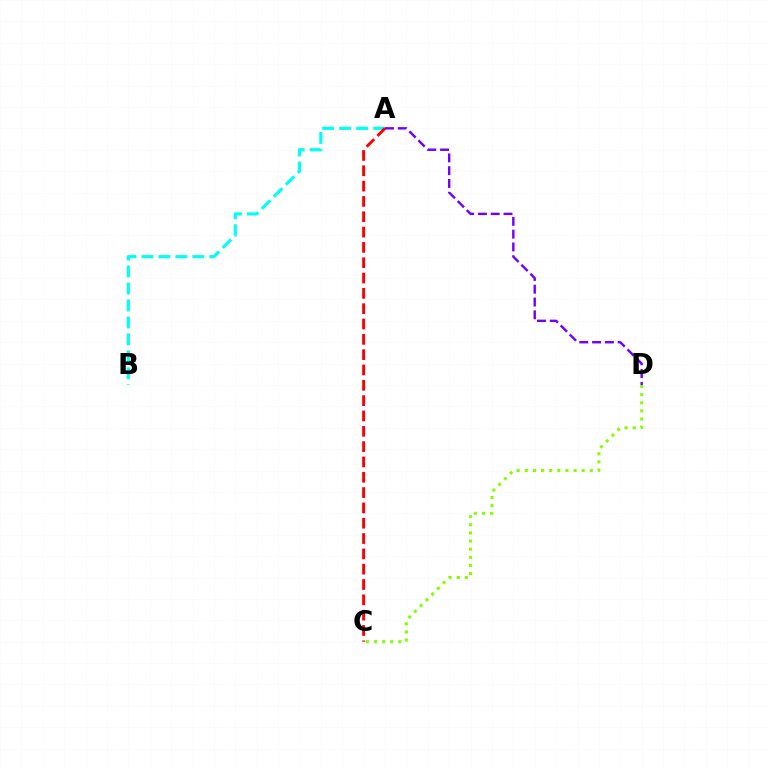{('A', 'B'): [{'color': '#00fff6', 'line_style': 'dashed', 'thickness': 2.31}], ('A', 'D'): [{'color': '#7200ff', 'line_style': 'dashed', 'thickness': 1.74}], ('A', 'C'): [{'color': '#ff0000', 'line_style': 'dashed', 'thickness': 2.08}], ('C', 'D'): [{'color': '#84ff00', 'line_style': 'dotted', 'thickness': 2.21}]}